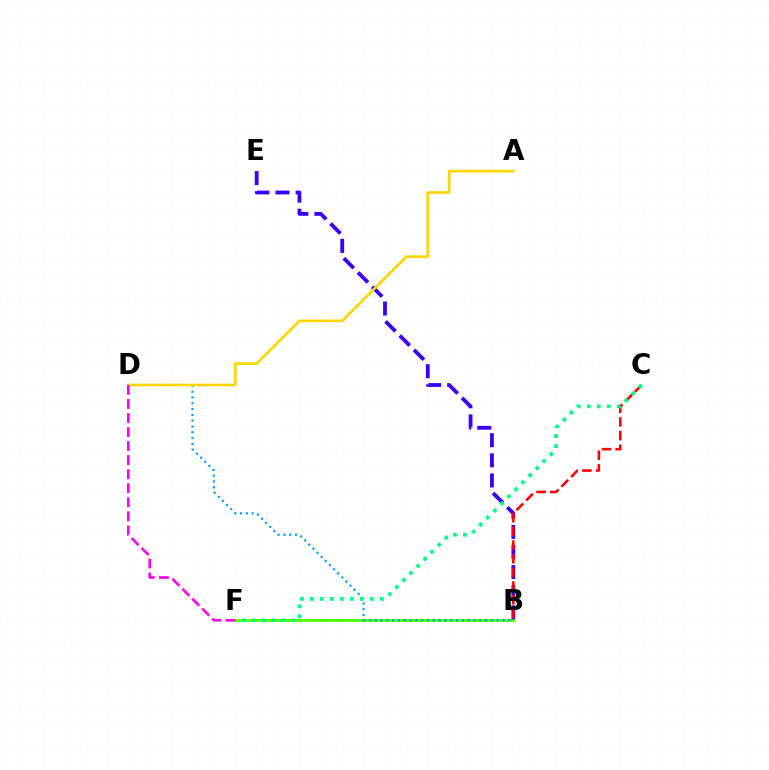{('B', 'F'): [{'color': '#4fff00', 'line_style': 'solid', 'thickness': 2.09}], ('B', 'E'): [{'color': '#3700ff', 'line_style': 'dashed', 'thickness': 2.73}], ('B', 'C'): [{'color': '#ff0000', 'line_style': 'dashed', 'thickness': 1.86}], ('B', 'D'): [{'color': '#009eff', 'line_style': 'dotted', 'thickness': 1.58}], ('A', 'D'): [{'color': '#ffd500', 'line_style': 'solid', 'thickness': 1.91}], ('C', 'F'): [{'color': '#00ff86', 'line_style': 'dotted', 'thickness': 2.71}], ('D', 'F'): [{'color': '#ff00ed', 'line_style': 'dashed', 'thickness': 1.91}]}